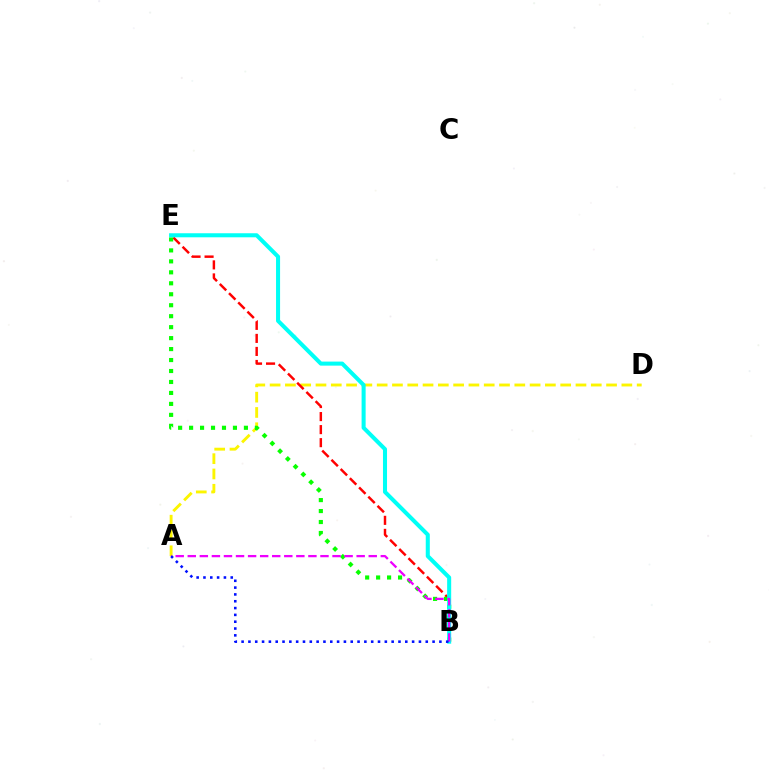{('A', 'D'): [{'color': '#fcf500', 'line_style': 'dashed', 'thickness': 2.08}], ('B', 'E'): [{'color': '#ff0000', 'line_style': 'dashed', 'thickness': 1.77}, {'color': '#08ff00', 'line_style': 'dotted', 'thickness': 2.98}, {'color': '#00fff6', 'line_style': 'solid', 'thickness': 2.91}], ('A', 'B'): [{'color': '#ee00ff', 'line_style': 'dashed', 'thickness': 1.64}, {'color': '#0010ff', 'line_style': 'dotted', 'thickness': 1.85}]}